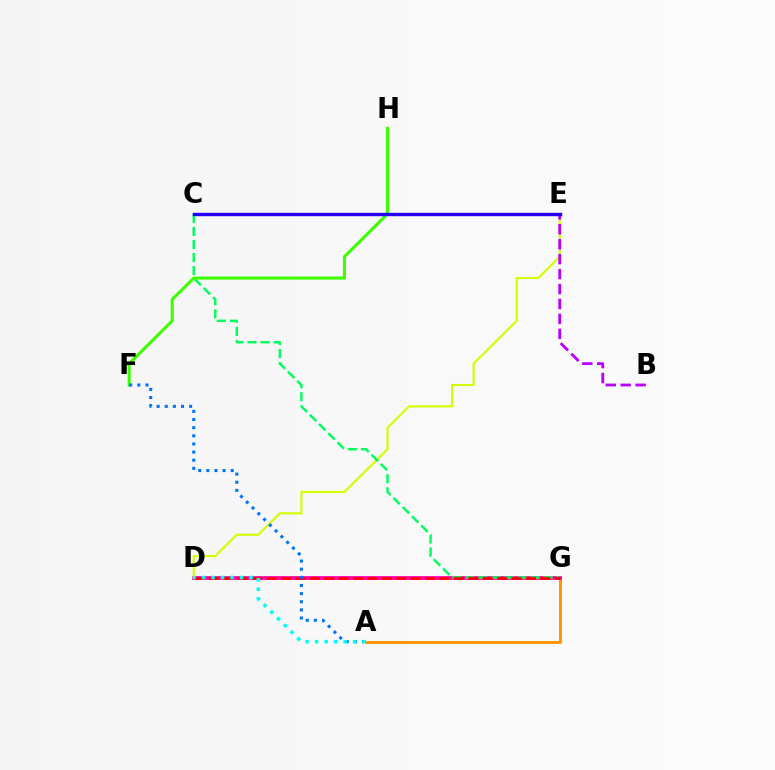{('A', 'G'): [{'color': '#ff9400', 'line_style': 'solid', 'thickness': 2.1}], ('D', 'G'): [{'color': '#ff00ac', 'line_style': 'solid', 'thickness': 2.69}, {'color': '#ff0000', 'line_style': 'dashed', 'thickness': 1.96}], ('D', 'E'): [{'color': '#d1ff00', 'line_style': 'solid', 'thickness': 1.54}], ('C', 'G'): [{'color': '#00ff5c', 'line_style': 'dashed', 'thickness': 1.77}], ('B', 'E'): [{'color': '#b900ff', 'line_style': 'dashed', 'thickness': 2.03}], ('F', 'H'): [{'color': '#3dff00', 'line_style': 'solid', 'thickness': 2.2}], ('C', 'E'): [{'color': '#2500ff', 'line_style': 'solid', 'thickness': 2.44}], ('A', 'F'): [{'color': '#0074ff', 'line_style': 'dotted', 'thickness': 2.21}], ('A', 'D'): [{'color': '#00fff6', 'line_style': 'dotted', 'thickness': 2.58}]}